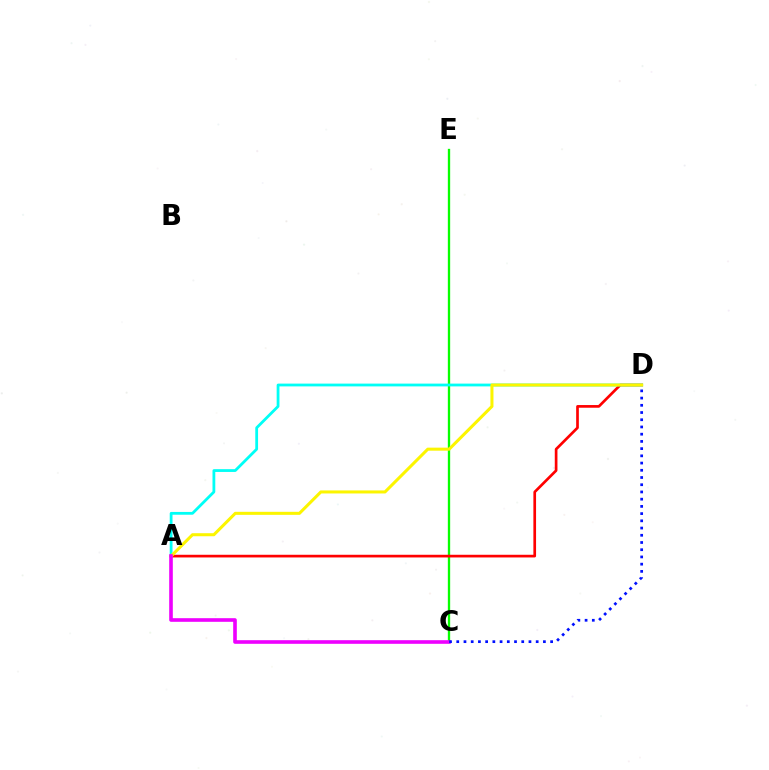{('C', 'E'): [{'color': '#08ff00', 'line_style': 'solid', 'thickness': 1.68}], ('A', 'D'): [{'color': '#ff0000', 'line_style': 'solid', 'thickness': 1.93}, {'color': '#00fff6', 'line_style': 'solid', 'thickness': 2.01}, {'color': '#fcf500', 'line_style': 'solid', 'thickness': 2.19}], ('A', 'C'): [{'color': '#ee00ff', 'line_style': 'solid', 'thickness': 2.61}], ('C', 'D'): [{'color': '#0010ff', 'line_style': 'dotted', 'thickness': 1.96}]}